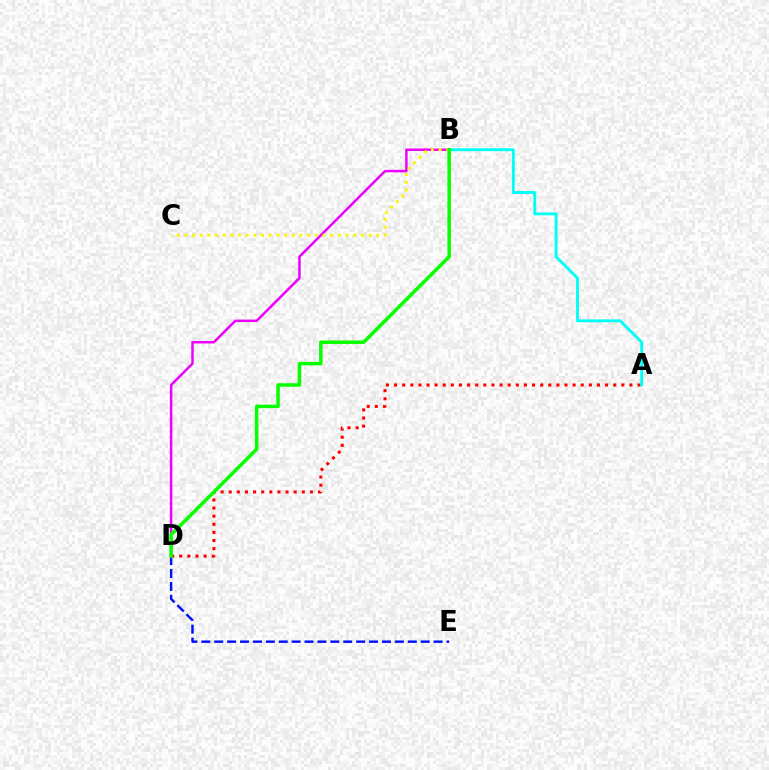{('A', 'D'): [{'color': '#ff0000', 'line_style': 'dotted', 'thickness': 2.21}], ('B', 'D'): [{'color': '#ee00ff', 'line_style': 'solid', 'thickness': 1.79}, {'color': '#08ff00', 'line_style': 'solid', 'thickness': 2.52}], ('D', 'E'): [{'color': '#0010ff', 'line_style': 'dashed', 'thickness': 1.75}], ('A', 'B'): [{'color': '#00fff6', 'line_style': 'solid', 'thickness': 2.07}], ('B', 'C'): [{'color': '#fcf500', 'line_style': 'dotted', 'thickness': 2.09}]}